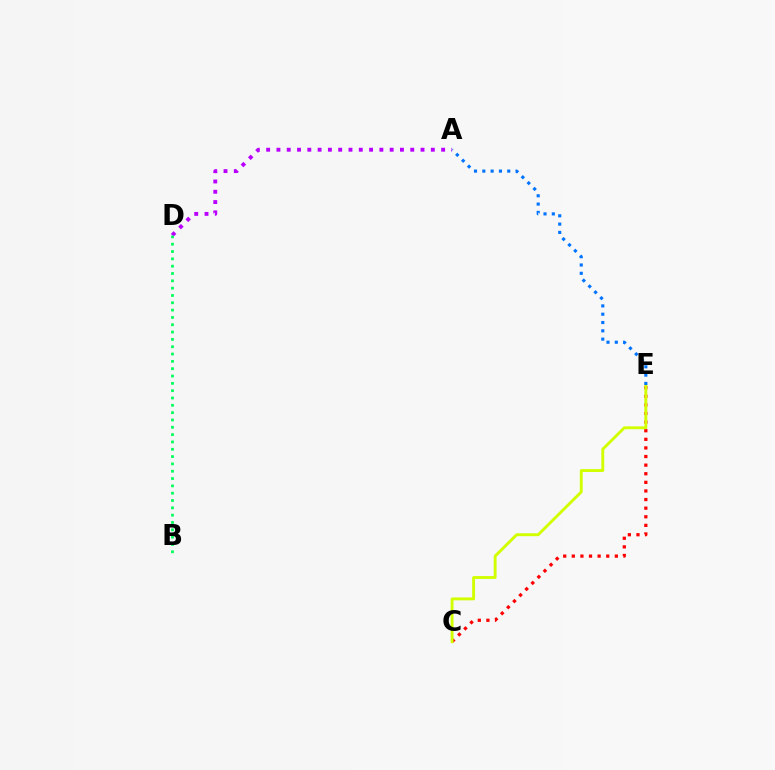{('C', 'E'): [{'color': '#ff0000', 'line_style': 'dotted', 'thickness': 2.34}, {'color': '#d1ff00', 'line_style': 'solid', 'thickness': 2.08}], ('A', 'E'): [{'color': '#0074ff', 'line_style': 'dotted', 'thickness': 2.26}], ('A', 'D'): [{'color': '#b900ff', 'line_style': 'dotted', 'thickness': 2.8}], ('B', 'D'): [{'color': '#00ff5c', 'line_style': 'dotted', 'thickness': 1.99}]}